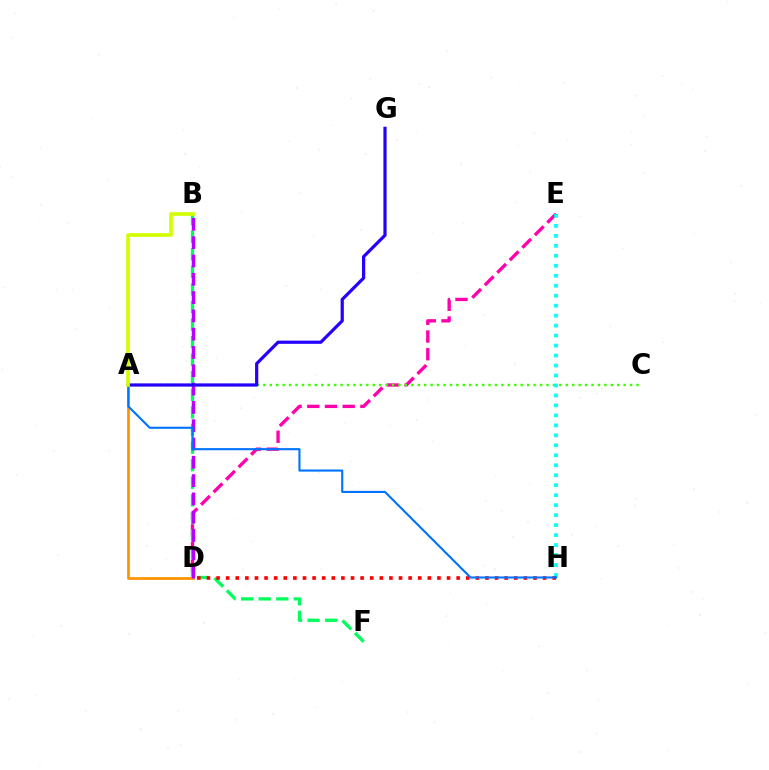{('D', 'E'): [{'color': '#ff00ac', 'line_style': 'dashed', 'thickness': 2.4}], ('A', 'D'): [{'color': '#ff9400', 'line_style': 'solid', 'thickness': 1.98}], ('B', 'F'): [{'color': '#00ff5c', 'line_style': 'dashed', 'thickness': 2.39}], ('A', 'C'): [{'color': '#3dff00', 'line_style': 'dotted', 'thickness': 1.75}], ('E', 'H'): [{'color': '#00fff6', 'line_style': 'dotted', 'thickness': 2.71}], ('D', 'H'): [{'color': '#ff0000', 'line_style': 'dotted', 'thickness': 2.61}], ('B', 'D'): [{'color': '#b900ff', 'line_style': 'dashed', 'thickness': 2.49}], ('A', 'G'): [{'color': '#2500ff', 'line_style': 'solid', 'thickness': 2.31}], ('A', 'H'): [{'color': '#0074ff', 'line_style': 'solid', 'thickness': 1.52}], ('A', 'B'): [{'color': '#d1ff00', 'line_style': 'solid', 'thickness': 2.64}]}